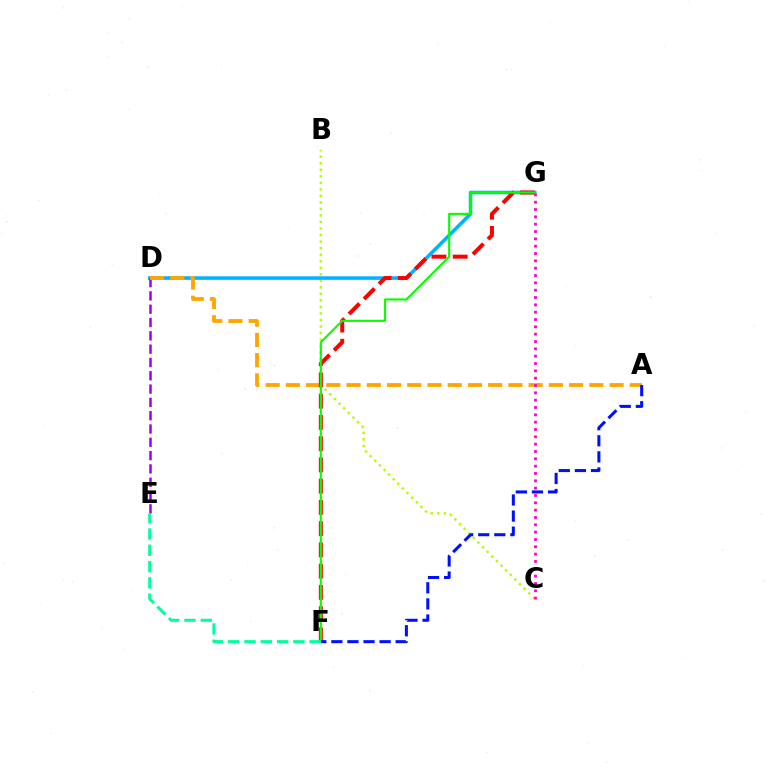{('B', 'C'): [{'color': '#b3ff00', 'line_style': 'dotted', 'thickness': 1.77}], ('D', 'G'): [{'color': '#00b5ff', 'line_style': 'solid', 'thickness': 2.57}], ('D', 'E'): [{'color': '#9b00ff', 'line_style': 'dashed', 'thickness': 1.81}], ('A', 'D'): [{'color': '#ffa500', 'line_style': 'dashed', 'thickness': 2.75}], ('F', 'G'): [{'color': '#ff0000', 'line_style': 'dashed', 'thickness': 2.89}, {'color': '#08ff00', 'line_style': 'solid', 'thickness': 1.54}], ('C', 'G'): [{'color': '#ff00bd', 'line_style': 'dotted', 'thickness': 1.99}], ('A', 'F'): [{'color': '#0010ff', 'line_style': 'dashed', 'thickness': 2.19}], ('E', 'F'): [{'color': '#00ff9d', 'line_style': 'dashed', 'thickness': 2.21}]}